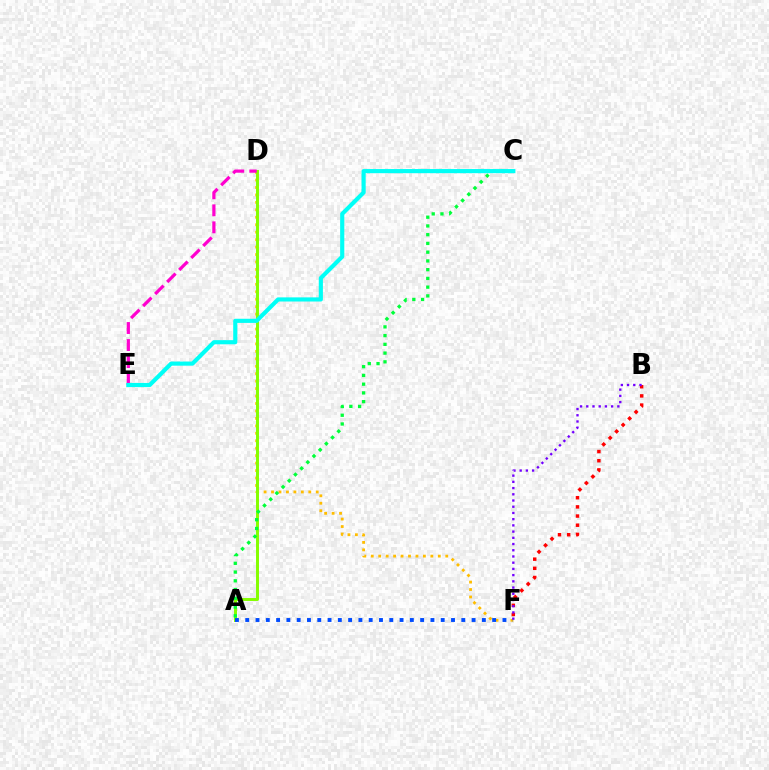{('D', 'F'): [{'color': '#ffbd00', 'line_style': 'dotted', 'thickness': 2.02}], ('A', 'D'): [{'color': '#84ff00', 'line_style': 'solid', 'thickness': 2.13}], ('D', 'E'): [{'color': '#ff00cf', 'line_style': 'dashed', 'thickness': 2.31}], ('B', 'F'): [{'color': '#ff0000', 'line_style': 'dotted', 'thickness': 2.49}, {'color': '#7200ff', 'line_style': 'dotted', 'thickness': 1.69}], ('A', 'F'): [{'color': '#004bff', 'line_style': 'dotted', 'thickness': 2.8}], ('A', 'C'): [{'color': '#00ff39', 'line_style': 'dotted', 'thickness': 2.38}], ('C', 'E'): [{'color': '#00fff6', 'line_style': 'solid', 'thickness': 2.98}]}